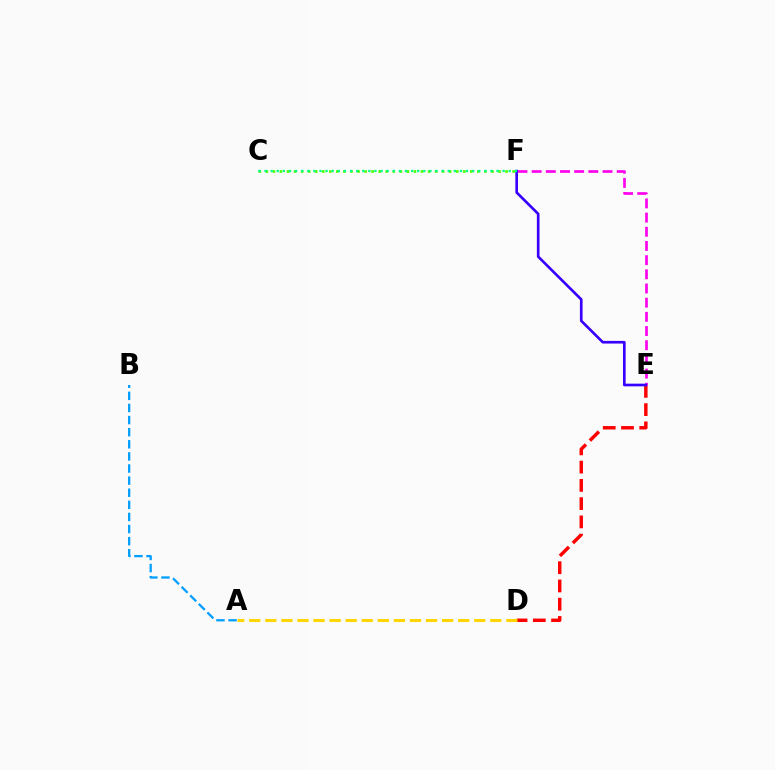{('D', 'E'): [{'color': '#ff0000', 'line_style': 'dashed', 'thickness': 2.48}], ('E', 'F'): [{'color': '#ff00ed', 'line_style': 'dashed', 'thickness': 1.93}, {'color': '#3700ff', 'line_style': 'solid', 'thickness': 1.92}], ('A', 'B'): [{'color': '#009eff', 'line_style': 'dashed', 'thickness': 1.64}], ('C', 'F'): [{'color': '#4fff00', 'line_style': 'dotted', 'thickness': 1.92}, {'color': '#00ff86', 'line_style': 'dotted', 'thickness': 1.66}], ('A', 'D'): [{'color': '#ffd500', 'line_style': 'dashed', 'thickness': 2.18}]}